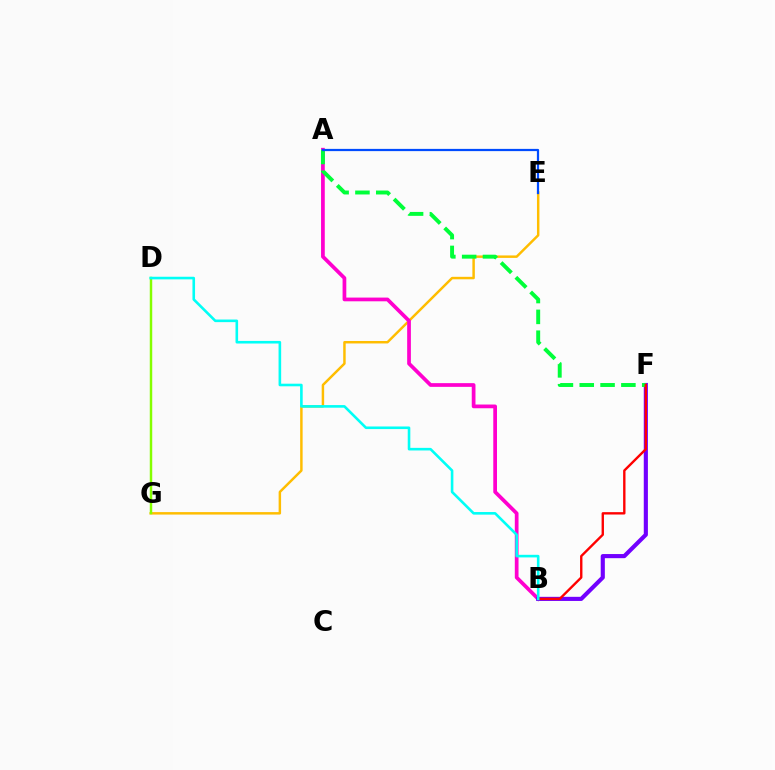{('E', 'G'): [{'color': '#ffbd00', 'line_style': 'solid', 'thickness': 1.78}], ('A', 'B'): [{'color': '#ff00cf', 'line_style': 'solid', 'thickness': 2.68}], ('B', 'F'): [{'color': '#7200ff', 'line_style': 'solid', 'thickness': 2.97}, {'color': '#ff0000', 'line_style': 'solid', 'thickness': 1.71}], ('A', 'F'): [{'color': '#00ff39', 'line_style': 'dashed', 'thickness': 2.83}], ('D', 'G'): [{'color': '#84ff00', 'line_style': 'solid', 'thickness': 1.77}], ('A', 'E'): [{'color': '#004bff', 'line_style': 'solid', 'thickness': 1.61}], ('B', 'D'): [{'color': '#00fff6', 'line_style': 'solid', 'thickness': 1.87}]}